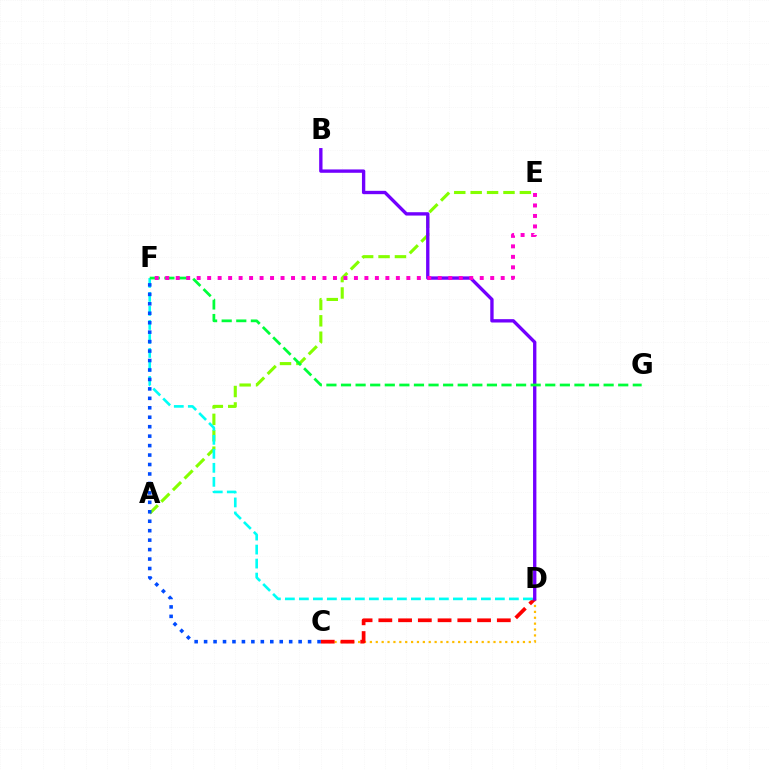{('C', 'D'): [{'color': '#ffbd00', 'line_style': 'dotted', 'thickness': 1.6}, {'color': '#ff0000', 'line_style': 'dashed', 'thickness': 2.68}], ('A', 'E'): [{'color': '#84ff00', 'line_style': 'dashed', 'thickness': 2.23}], ('D', 'F'): [{'color': '#00fff6', 'line_style': 'dashed', 'thickness': 1.9}], ('B', 'D'): [{'color': '#7200ff', 'line_style': 'solid', 'thickness': 2.41}], ('F', 'G'): [{'color': '#00ff39', 'line_style': 'dashed', 'thickness': 1.98}], ('C', 'F'): [{'color': '#004bff', 'line_style': 'dotted', 'thickness': 2.57}], ('E', 'F'): [{'color': '#ff00cf', 'line_style': 'dotted', 'thickness': 2.85}]}